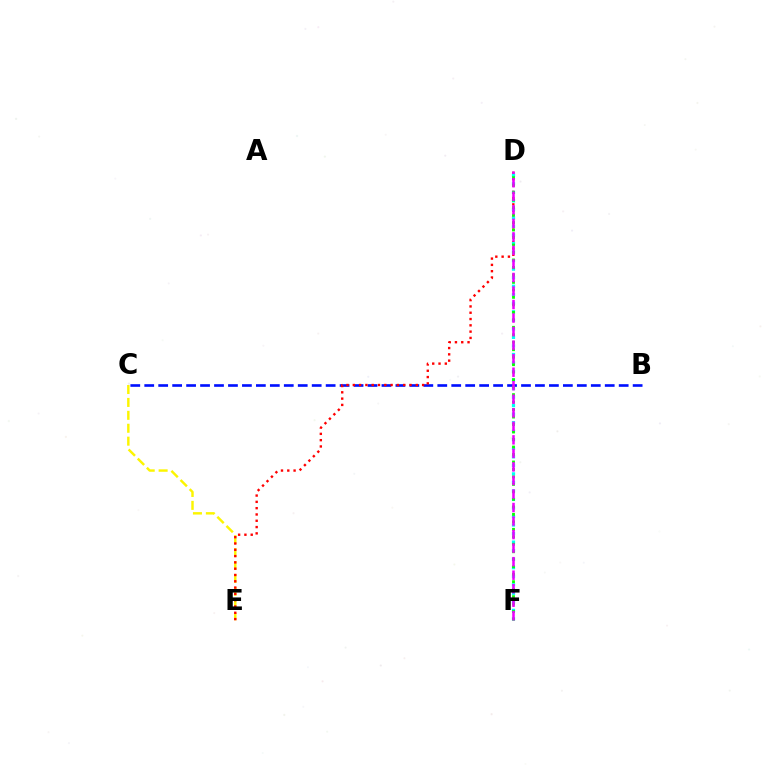{('B', 'C'): [{'color': '#0010ff', 'line_style': 'dashed', 'thickness': 1.9}], ('C', 'E'): [{'color': '#fcf500', 'line_style': 'dashed', 'thickness': 1.75}], ('D', 'E'): [{'color': '#ff0000', 'line_style': 'dotted', 'thickness': 1.71}], ('D', 'F'): [{'color': '#00fff6', 'line_style': 'dotted', 'thickness': 2.32}, {'color': '#08ff00', 'line_style': 'dotted', 'thickness': 2.03}, {'color': '#ee00ff', 'line_style': 'dashed', 'thickness': 1.84}]}